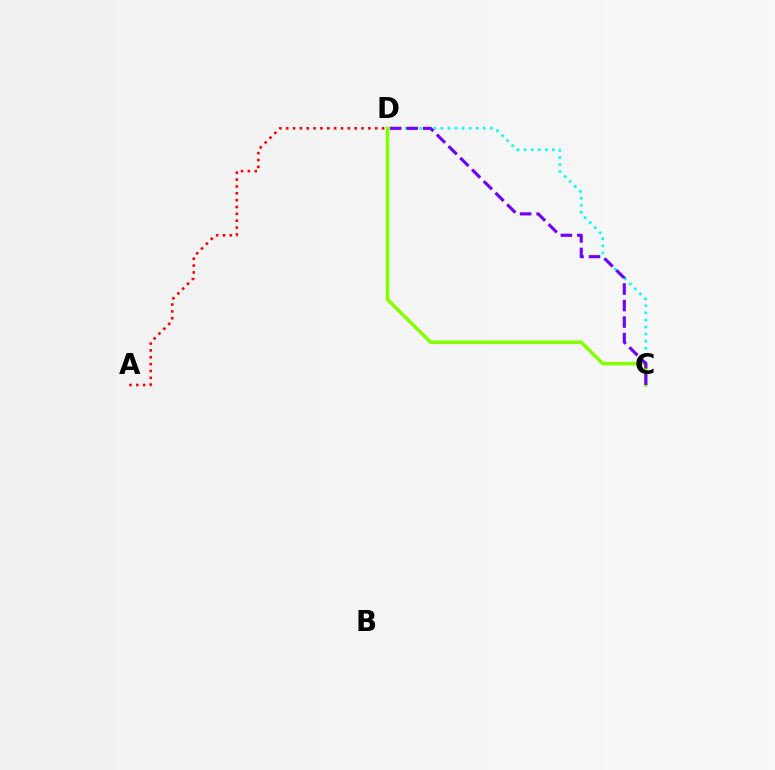{('A', 'D'): [{'color': '#ff0000', 'line_style': 'dotted', 'thickness': 1.86}], ('C', 'D'): [{'color': '#00fff6', 'line_style': 'dotted', 'thickness': 1.92}, {'color': '#84ff00', 'line_style': 'solid', 'thickness': 2.51}, {'color': '#7200ff', 'line_style': 'dashed', 'thickness': 2.24}]}